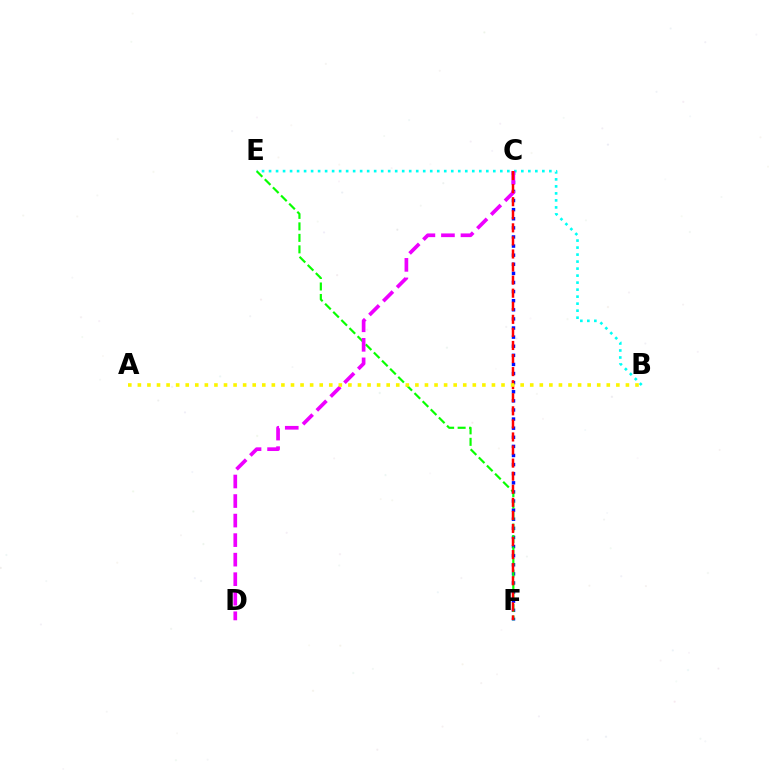{('B', 'E'): [{'color': '#00fff6', 'line_style': 'dotted', 'thickness': 1.9}], ('C', 'F'): [{'color': '#0010ff', 'line_style': 'dotted', 'thickness': 2.47}, {'color': '#ff0000', 'line_style': 'dashed', 'thickness': 1.78}], ('E', 'F'): [{'color': '#08ff00', 'line_style': 'dashed', 'thickness': 1.56}], ('C', 'D'): [{'color': '#ee00ff', 'line_style': 'dashed', 'thickness': 2.65}], ('A', 'B'): [{'color': '#fcf500', 'line_style': 'dotted', 'thickness': 2.6}]}